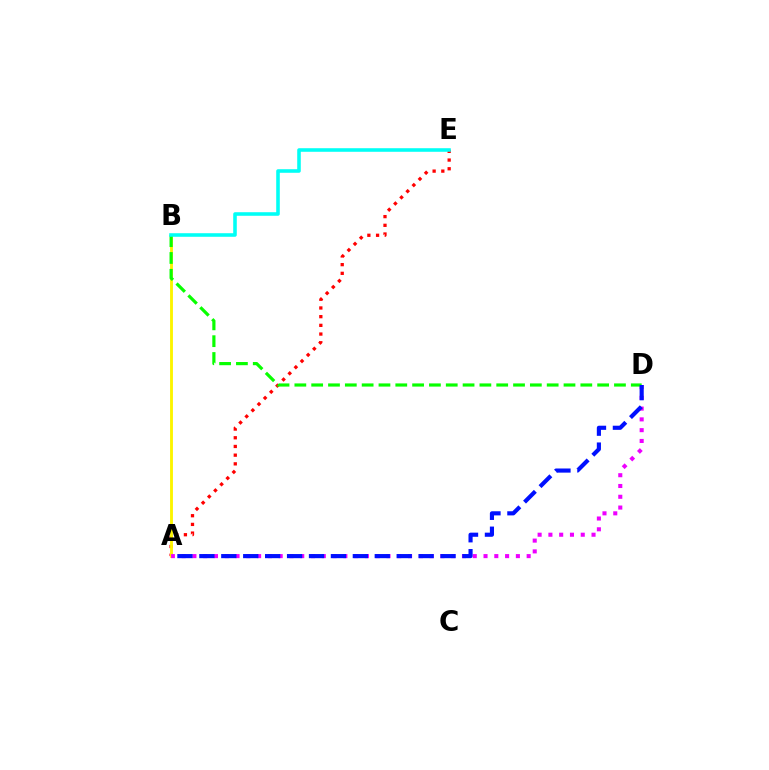{('A', 'E'): [{'color': '#ff0000', 'line_style': 'dotted', 'thickness': 2.36}], ('A', 'B'): [{'color': '#fcf500', 'line_style': 'solid', 'thickness': 2.06}], ('A', 'D'): [{'color': '#ee00ff', 'line_style': 'dotted', 'thickness': 2.93}, {'color': '#0010ff', 'line_style': 'dashed', 'thickness': 2.98}], ('B', 'D'): [{'color': '#08ff00', 'line_style': 'dashed', 'thickness': 2.29}], ('B', 'E'): [{'color': '#00fff6', 'line_style': 'solid', 'thickness': 2.57}]}